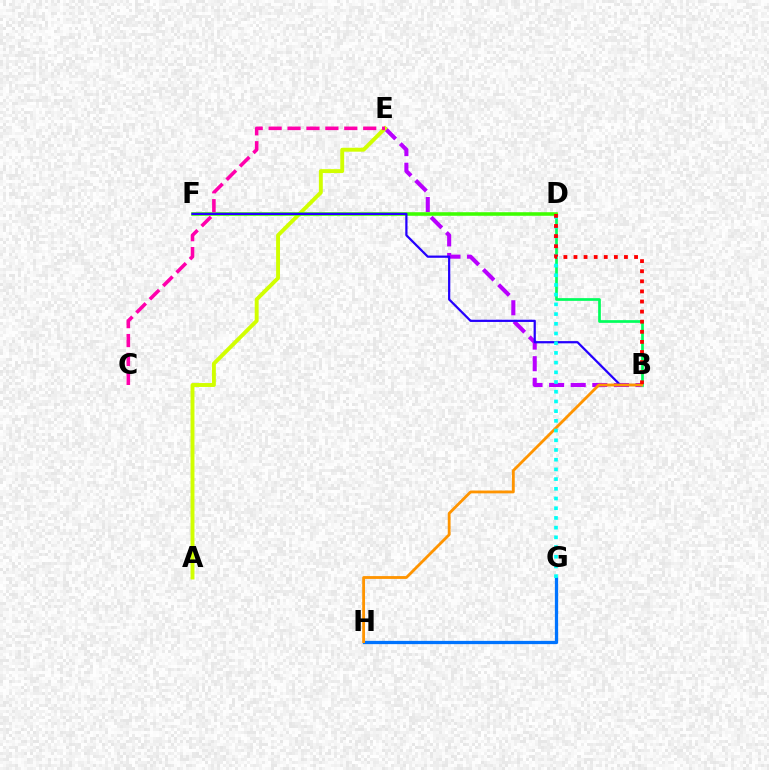{('B', 'E'): [{'color': '#b900ff', 'line_style': 'dashed', 'thickness': 2.93}], ('A', 'E'): [{'color': '#d1ff00', 'line_style': 'solid', 'thickness': 2.81}], ('B', 'D'): [{'color': '#00ff5c', 'line_style': 'solid', 'thickness': 1.95}, {'color': '#ff0000', 'line_style': 'dotted', 'thickness': 2.74}], ('G', 'H'): [{'color': '#0074ff', 'line_style': 'solid', 'thickness': 2.34}], ('D', 'F'): [{'color': '#3dff00', 'line_style': 'solid', 'thickness': 2.56}], ('C', 'E'): [{'color': '#ff00ac', 'line_style': 'dashed', 'thickness': 2.57}], ('B', 'F'): [{'color': '#2500ff', 'line_style': 'solid', 'thickness': 1.61}], ('B', 'H'): [{'color': '#ff9400', 'line_style': 'solid', 'thickness': 2.03}], ('D', 'G'): [{'color': '#00fff6', 'line_style': 'dotted', 'thickness': 2.64}]}